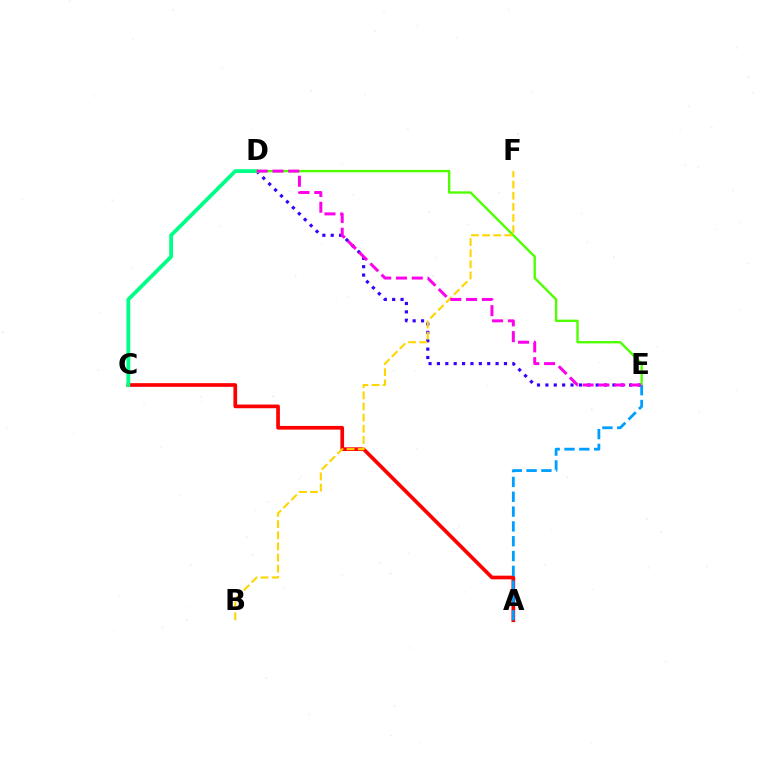{('D', 'E'): [{'color': '#3700ff', 'line_style': 'dotted', 'thickness': 2.28}, {'color': '#4fff00', 'line_style': 'solid', 'thickness': 1.7}, {'color': '#ff00ed', 'line_style': 'dashed', 'thickness': 2.15}], ('A', 'C'): [{'color': '#ff0000', 'line_style': 'solid', 'thickness': 2.66}], ('C', 'D'): [{'color': '#00ff86', 'line_style': 'solid', 'thickness': 2.73}], ('A', 'E'): [{'color': '#009eff', 'line_style': 'dashed', 'thickness': 2.01}], ('B', 'F'): [{'color': '#ffd500', 'line_style': 'dashed', 'thickness': 1.51}]}